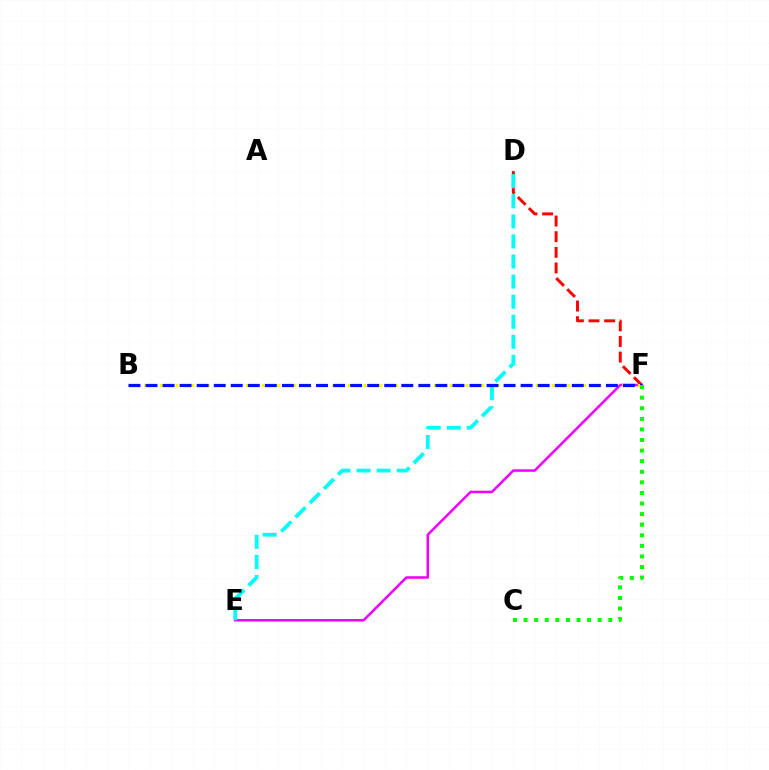{('E', 'F'): [{'color': '#ee00ff', 'line_style': 'solid', 'thickness': 1.81}], ('D', 'F'): [{'color': '#ff0000', 'line_style': 'dashed', 'thickness': 2.13}], ('B', 'F'): [{'color': '#fcf500', 'line_style': 'dotted', 'thickness': 2.13}, {'color': '#0010ff', 'line_style': 'dashed', 'thickness': 2.32}], ('D', 'E'): [{'color': '#00fff6', 'line_style': 'dashed', 'thickness': 2.73}], ('C', 'F'): [{'color': '#08ff00', 'line_style': 'dotted', 'thickness': 2.88}]}